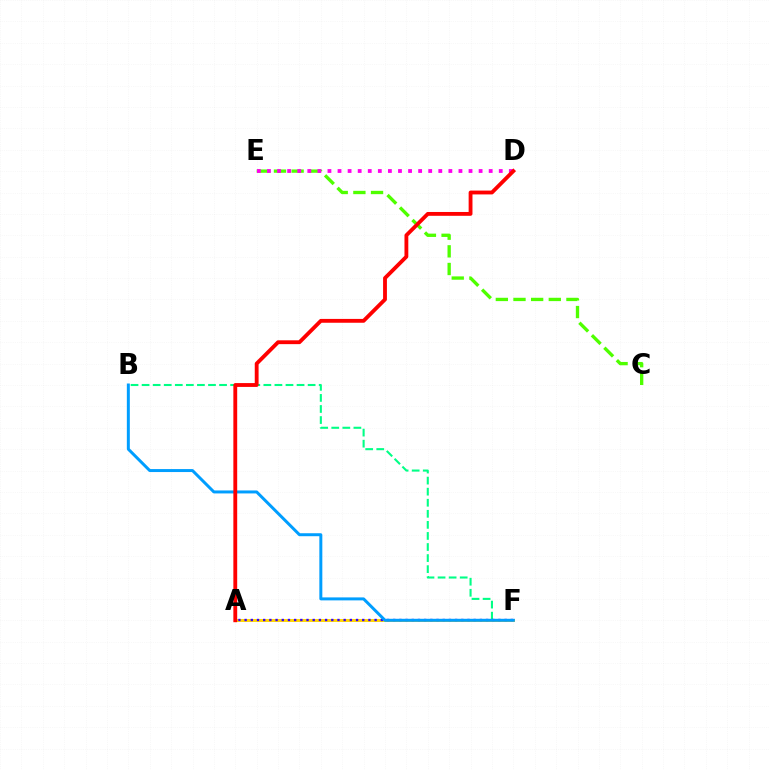{('C', 'E'): [{'color': '#4fff00', 'line_style': 'dashed', 'thickness': 2.4}], ('B', 'F'): [{'color': '#00ff86', 'line_style': 'dashed', 'thickness': 1.5}, {'color': '#009eff', 'line_style': 'solid', 'thickness': 2.15}], ('A', 'F'): [{'color': '#ffd500', 'line_style': 'solid', 'thickness': 2.11}, {'color': '#3700ff', 'line_style': 'dotted', 'thickness': 1.68}], ('D', 'E'): [{'color': '#ff00ed', 'line_style': 'dotted', 'thickness': 2.74}], ('A', 'D'): [{'color': '#ff0000', 'line_style': 'solid', 'thickness': 2.76}]}